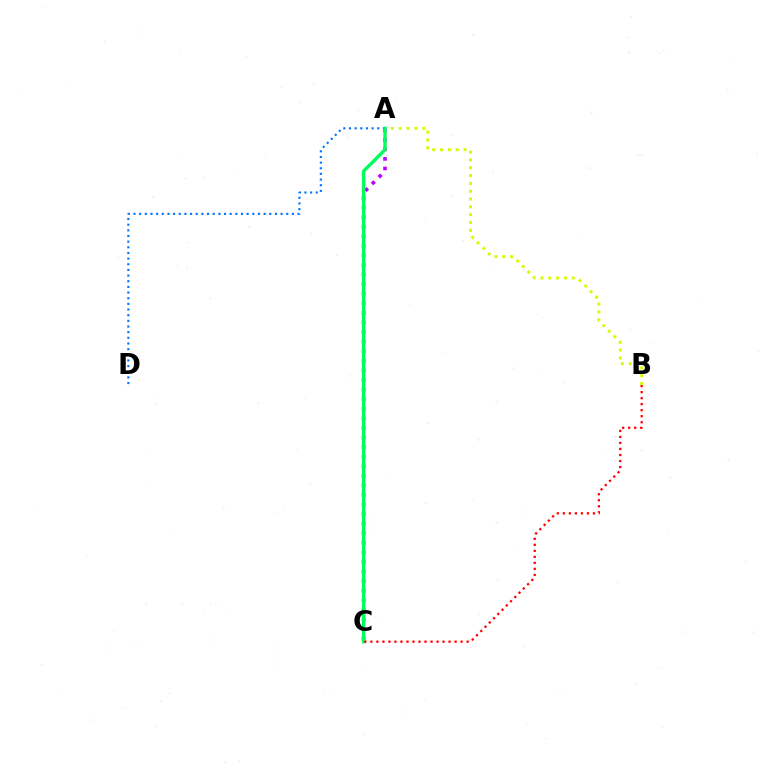{('A', 'D'): [{'color': '#0074ff', 'line_style': 'dotted', 'thickness': 1.54}], ('A', 'B'): [{'color': '#d1ff00', 'line_style': 'dotted', 'thickness': 2.13}], ('A', 'C'): [{'color': '#b900ff', 'line_style': 'dotted', 'thickness': 2.6}, {'color': '#00ff5c', 'line_style': 'solid', 'thickness': 2.46}], ('B', 'C'): [{'color': '#ff0000', 'line_style': 'dotted', 'thickness': 1.63}]}